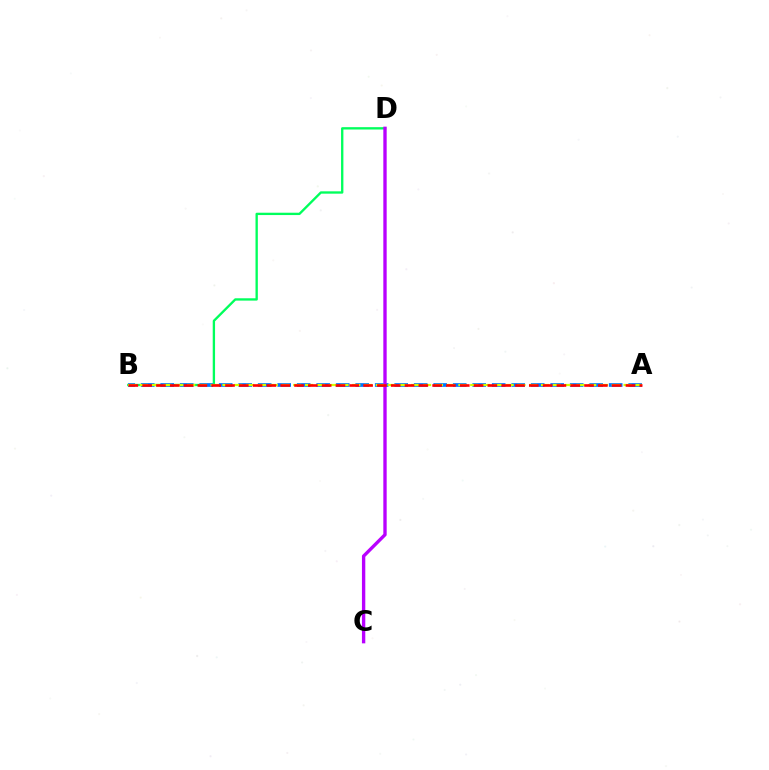{('B', 'D'): [{'color': '#00ff5c', 'line_style': 'solid', 'thickness': 1.69}], ('A', 'B'): [{'color': '#0074ff', 'line_style': 'dashed', 'thickness': 2.65}, {'color': '#d1ff00', 'line_style': 'dashed', 'thickness': 1.6}, {'color': '#ff0000', 'line_style': 'dashed', 'thickness': 1.88}], ('C', 'D'): [{'color': '#b900ff', 'line_style': 'solid', 'thickness': 2.41}]}